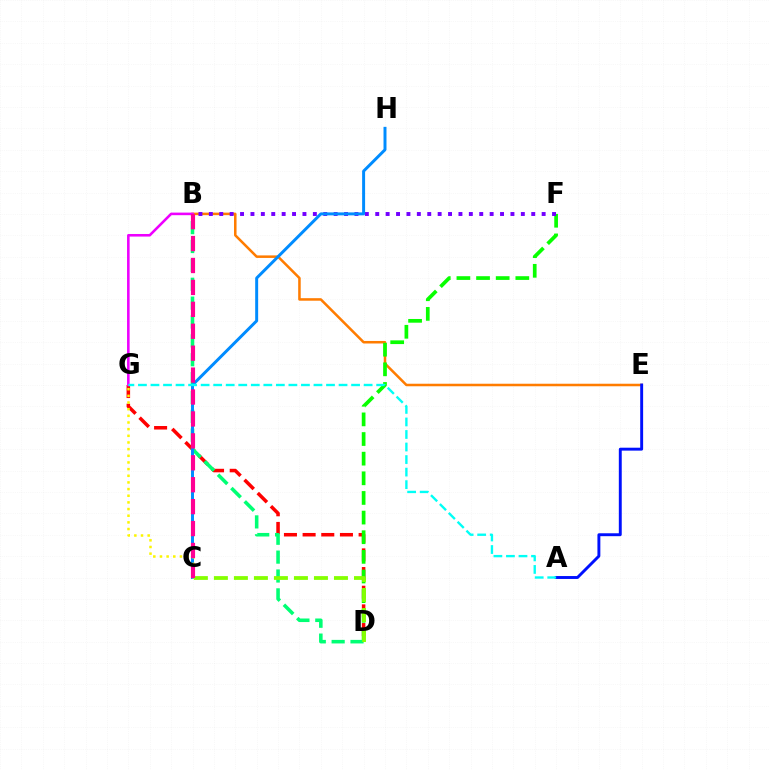{('B', 'E'): [{'color': '#ff7c00', 'line_style': 'solid', 'thickness': 1.82}], ('D', 'G'): [{'color': '#ff0000', 'line_style': 'dashed', 'thickness': 2.54}], ('D', 'F'): [{'color': '#08ff00', 'line_style': 'dashed', 'thickness': 2.67}], ('B', 'F'): [{'color': '#7200ff', 'line_style': 'dotted', 'thickness': 2.83}], ('B', 'D'): [{'color': '#00ff74', 'line_style': 'dashed', 'thickness': 2.56}], ('C', 'D'): [{'color': '#84ff00', 'line_style': 'dashed', 'thickness': 2.72}], ('A', 'E'): [{'color': '#0010ff', 'line_style': 'solid', 'thickness': 2.1}], ('B', 'G'): [{'color': '#ee00ff', 'line_style': 'solid', 'thickness': 1.86}], ('C', 'H'): [{'color': '#008cff', 'line_style': 'solid', 'thickness': 2.14}], ('C', 'G'): [{'color': '#fcf500', 'line_style': 'dotted', 'thickness': 1.81}], ('B', 'C'): [{'color': '#ff0094', 'line_style': 'dashed', 'thickness': 2.98}], ('A', 'G'): [{'color': '#00fff6', 'line_style': 'dashed', 'thickness': 1.7}]}